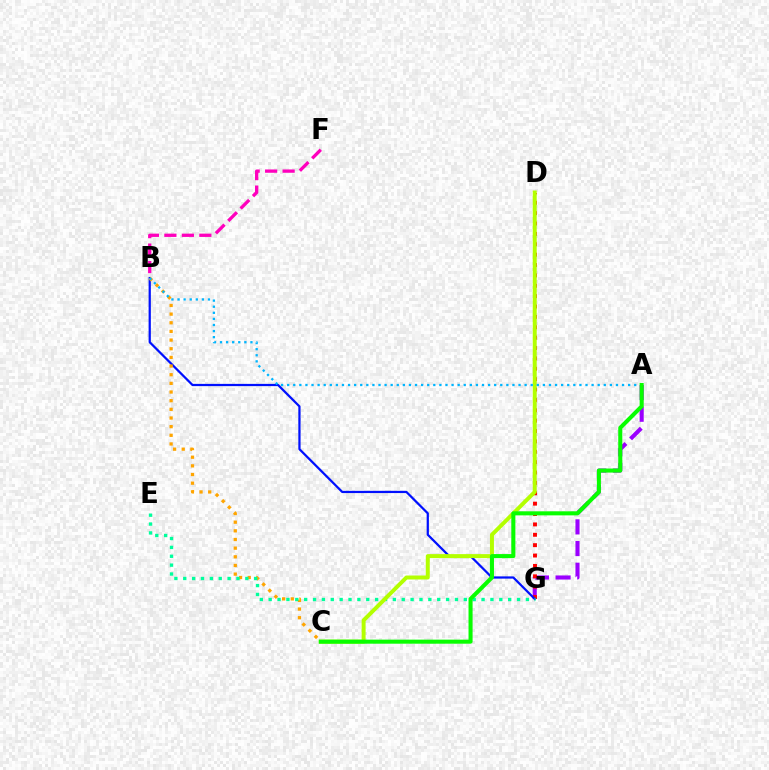{('A', 'G'): [{'color': '#9b00ff', 'line_style': 'dashed', 'thickness': 2.94}], ('B', 'F'): [{'color': '#ff00bd', 'line_style': 'dashed', 'thickness': 2.38}], ('D', 'G'): [{'color': '#ff0000', 'line_style': 'dotted', 'thickness': 2.82}], ('B', 'G'): [{'color': '#0010ff', 'line_style': 'solid', 'thickness': 1.61}], ('B', 'C'): [{'color': '#ffa500', 'line_style': 'dotted', 'thickness': 2.35}], ('E', 'G'): [{'color': '#00ff9d', 'line_style': 'dotted', 'thickness': 2.41}], ('C', 'D'): [{'color': '#b3ff00', 'line_style': 'solid', 'thickness': 2.86}], ('A', 'B'): [{'color': '#00b5ff', 'line_style': 'dotted', 'thickness': 1.65}], ('A', 'C'): [{'color': '#08ff00', 'line_style': 'solid', 'thickness': 2.92}]}